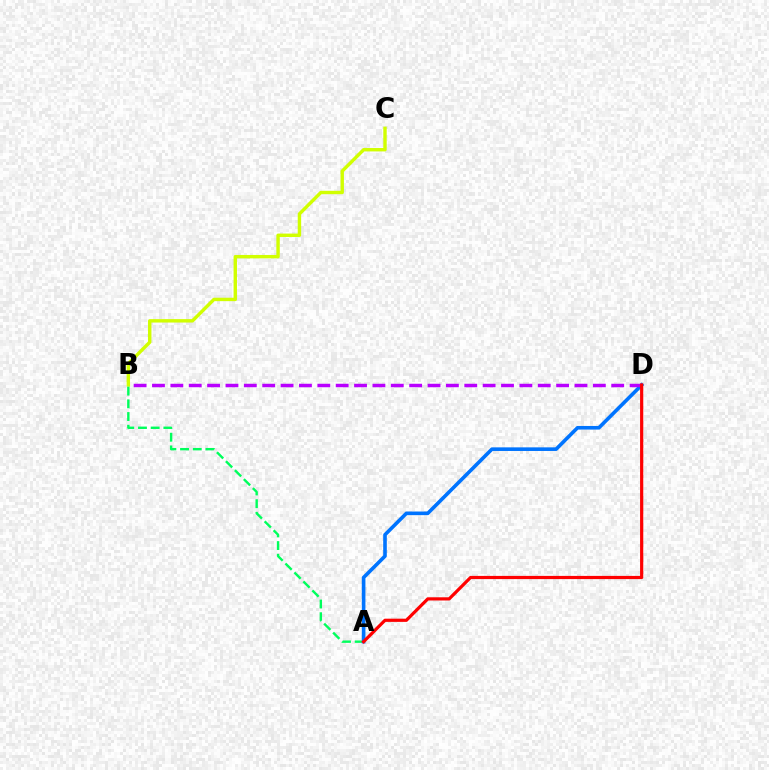{('B', 'C'): [{'color': '#d1ff00', 'line_style': 'solid', 'thickness': 2.45}], ('A', 'B'): [{'color': '#00ff5c', 'line_style': 'dashed', 'thickness': 1.72}], ('A', 'D'): [{'color': '#0074ff', 'line_style': 'solid', 'thickness': 2.61}, {'color': '#ff0000', 'line_style': 'solid', 'thickness': 2.3}], ('B', 'D'): [{'color': '#b900ff', 'line_style': 'dashed', 'thickness': 2.5}]}